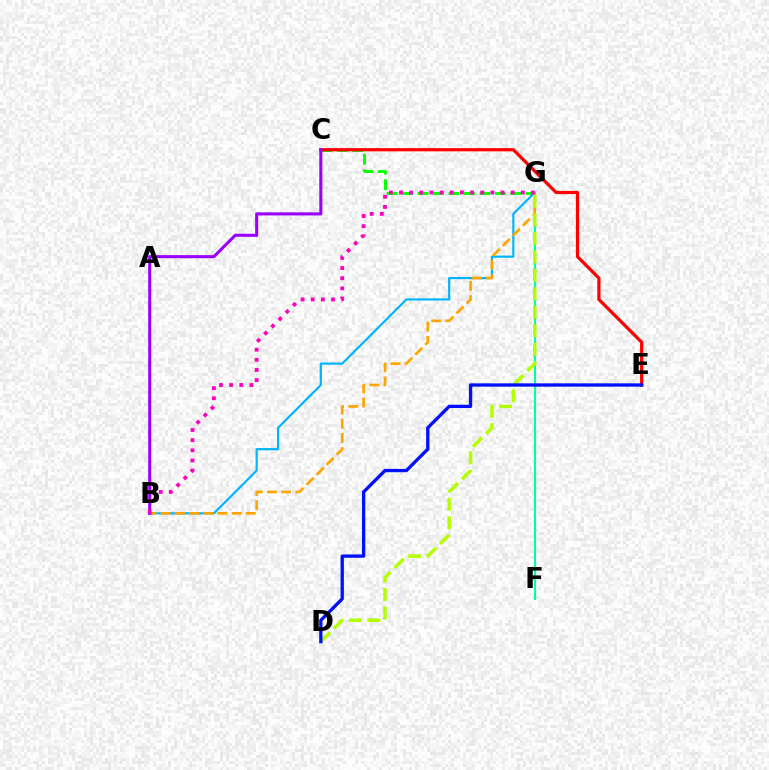{('F', 'G'): [{'color': '#00ff9d', 'line_style': 'solid', 'thickness': 1.51}], ('C', 'G'): [{'color': '#08ff00', 'line_style': 'dashed', 'thickness': 2.1}], ('B', 'G'): [{'color': '#00b5ff', 'line_style': 'solid', 'thickness': 1.57}, {'color': '#ffa500', 'line_style': 'dashed', 'thickness': 1.93}, {'color': '#ff00bd', 'line_style': 'dotted', 'thickness': 2.76}], ('C', 'E'): [{'color': '#ff0000', 'line_style': 'solid', 'thickness': 2.31}], ('D', 'G'): [{'color': '#b3ff00', 'line_style': 'dashed', 'thickness': 2.51}], ('D', 'E'): [{'color': '#0010ff', 'line_style': 'solid', 'thickness': 2.38}], ('B', 'C'): [{'color': '#9b00ff', 'line_style': 'solid', 'thickness': 2.21}]}